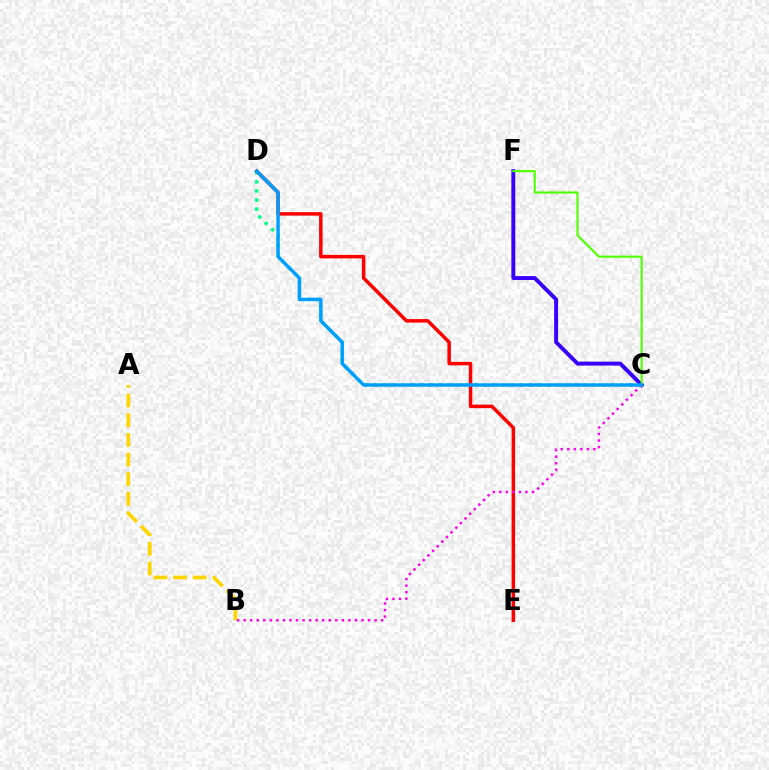{('C', 'D'): [{'color': '#00ff86', 'line_style': 'dotted', 'thickness': 2.47}, {'color': '#009eff', 'line_style': 'solid', 'thickness': 2.47}], ('A', 'B'): [{'color': '#ffd500', 'line_style': 'dashed', 'thickness': 2.67}], ('C', 'F'): [{'color': '#3700ff', 'line_style': 'solid', 'thickness': 2.82}, {'color': '#4fff00', 'line_style': 'solid', 'thickness': 1.51}], ('D', 'E'): [{'color': '#ff0000', 'line_style': 'solid', 'thickness': 2.51}], ('B', 'C'): [{'color': '#ff00ed', 'line_style': 'dotted', 'thickness': 1.78}]}